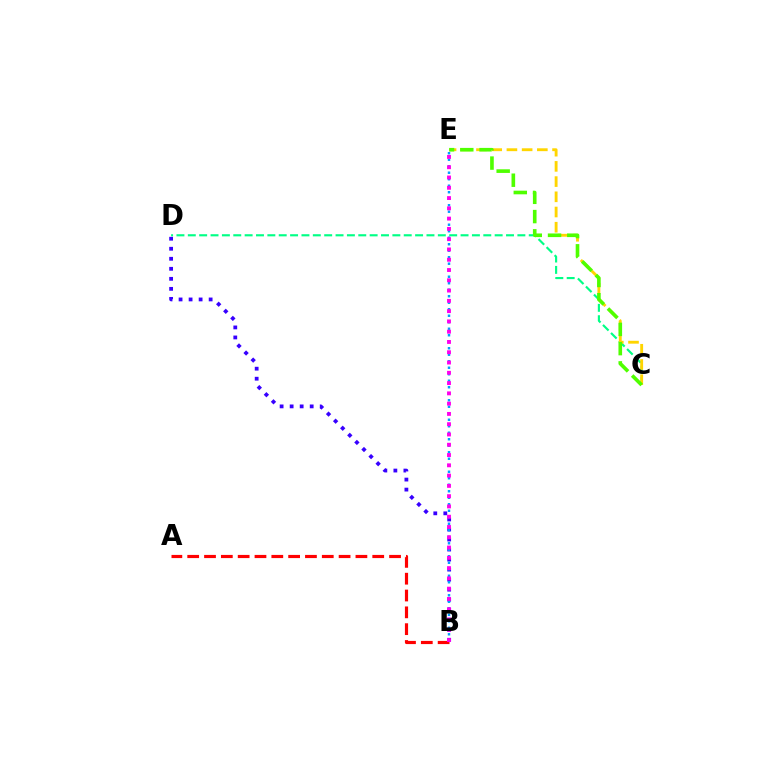{('C', 'D'): [{'color': '#00ff86', 'line_style': 'dashed', 'thickness': 1.54}], ('C', 'E'): [{'color': '#ffd500', 'line_style': 'dashed', 'thickness': 2.07}, {'color': '#4fff00', 'line_style': 'dashed', 'thickness': 2.62}], ('B', 'D'): [{'color': '#3700ff', 'line_style': 'dotted', 'thickness': 2.72}], ('A', 'B'): [{'color': '#ff0000', 'line_style': 'dashed', 'thickness': 2.29}], ('B', 'E'): [{'color': '#009eff', 'line_style': 'dotted', 'thickness': 1.77}, {'color': '#ff00ed', 'line_style': 'dotted', 'thickness': 2.79}]}